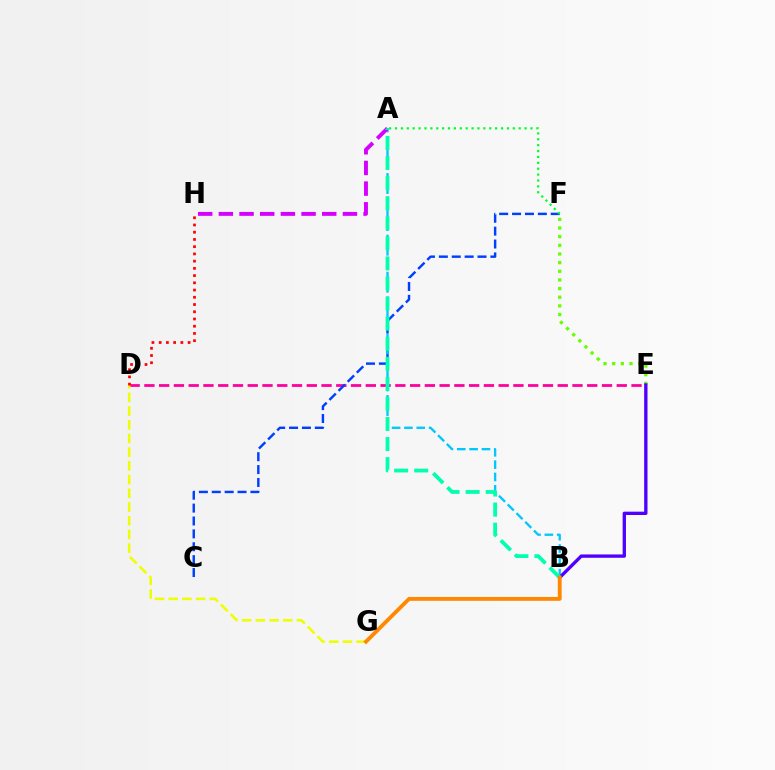{('D', 'E'): [{'color': '#ff00a0', 'line_style': 'dashed', 'thickness': 2.01}], ('C', 'F'): [{'color': '#003fff', 'line_style': 'dashed', 'thickness': 1.75}], ('A', 'B'): [{'color': '#00c7ff', 'line_style': 'dashed', 'thickness': 1.68}, {'color': '#00ffaf', 'line_style': 'dashed', 'thickness': 2.73}], ('E', 'F'): [{'color': '#66ff00', 'line_style': 'dotted', 'thickness': 2.35}], ('D', 'G'): [{'color': '#eeff00', 'line_style': 'dashed', 'thickness': 1.86}], ('A', 'H'): [{'color': '#d600ff', 'line_style': 'dashed', 'thickness': 2.81}], ('D', 'H'): [{'color': '#ff0000', 'line_style': 'dotted', 'thickness': 1.96}], ('B', 'E'): [{'color': '#4f00ff', 'line_style': 'solid', 'thickness': 2.4}], ('A', 'F'): [{'color': '#00ff27', 'line_style': 'dotted', 'thickness': 1.6}], ('B', 'G'): [{'color': '#ff8800', 'line_style': 'solid', 'thickness': 2.77}]}